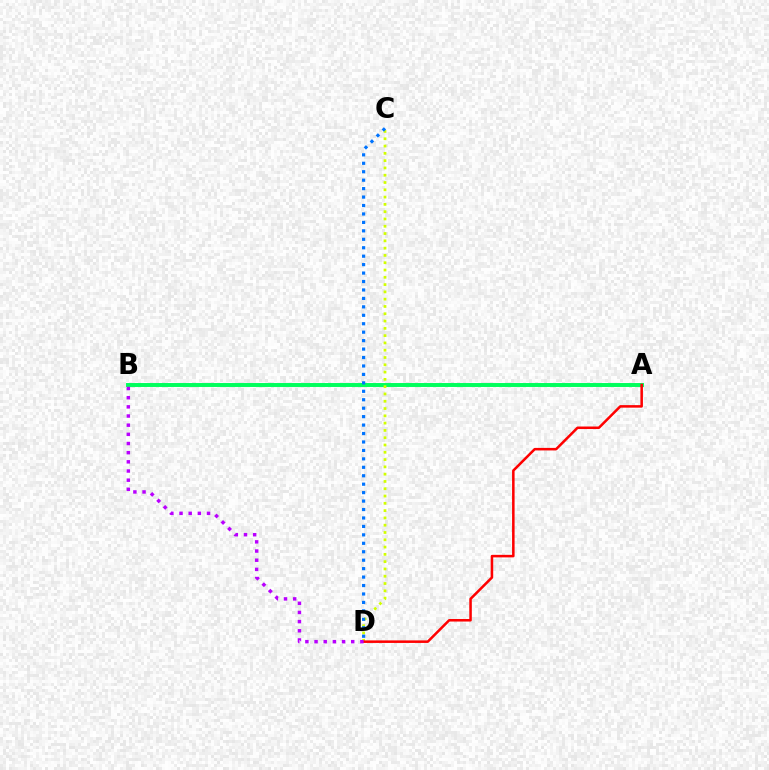{('A', 'B'): [{'color': '#00ff5c', 'line_style': 'solid', 'thickness': 2.84}], ('C', 'D'): [{'color': '#d1ff00', 'line_style': 'dotted', 'thickness': 1.98}, {'color': '#0074ff', 'line_style': 'dotted', 'thickness': 2.29}], ('A', 'D'): [{'color': '#ff0000', 'line_style': 'solid', 'thickness': 1.82}], ('B', 'D'): [{'color': '#b900ff', 'line_style': 'dotted', 'thickness': 2.49}]}